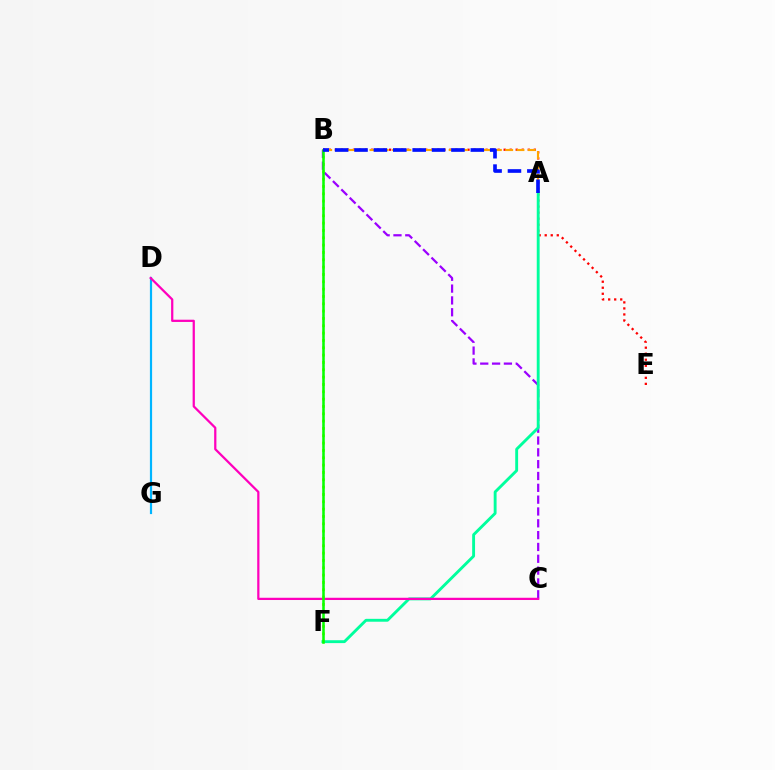{('B', 'F'): [{'color': '#b3ff00', 'line_style': 'dotted', 'thickness': 1.99}, {'color': '#08ff00', 'line_style': 'solid', 'thickness': 1.84}], ('B', 'C'): [{'color': '#9b00ff', 'line_style': 'dashed', 'thickness': 1.61}], ('B', 'E'): [{'color': '#ff0000', 'line_style': 'dotted', 'thickness': 1.64}], ('A', 'F'): [{'color': '#00ff9d', 'line_style': 'solid', 'thickness': 2.07}], ('D', 'G'): [{'color': '#00b5ff', 'line_style': 'solid', 'thickness': 1.57}], ('C', 'D'): [{'color': '#ff00bd', 'line_style': 'solid', 'thickness': 1.62}], ('A', 'B'): [{'color': '#ffa500', 'line_style': 'dashed', 'thickness': 1.54}, {'color': '#0010ff', 'line_style': 'dashed', 'thickness': 2.63}]}